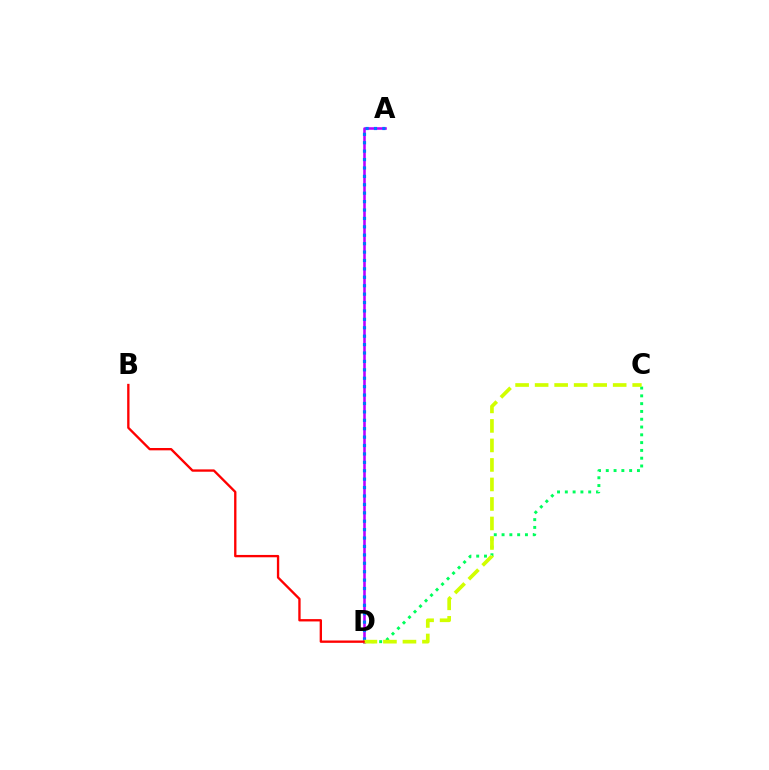{('C', 'D'): [{'color': '#00ff5c', 'line_style': 'dotted', 'thickness': 2.12}, {'color': '#d1ff00', 'line_style': 'dashed', 'thickness': 2.65}], ('A', 'D'): [{'color': '#b900ff', 'line_style': 'solid', 'thickness': 1.86}, {'color': '#0074ff', 'line_style': 'dotted', 'thickness': 2.29}], ('B', 'D'): [{'color': '#ff0000', 'line_style': 'solid', 'thickness': 1.68}]}